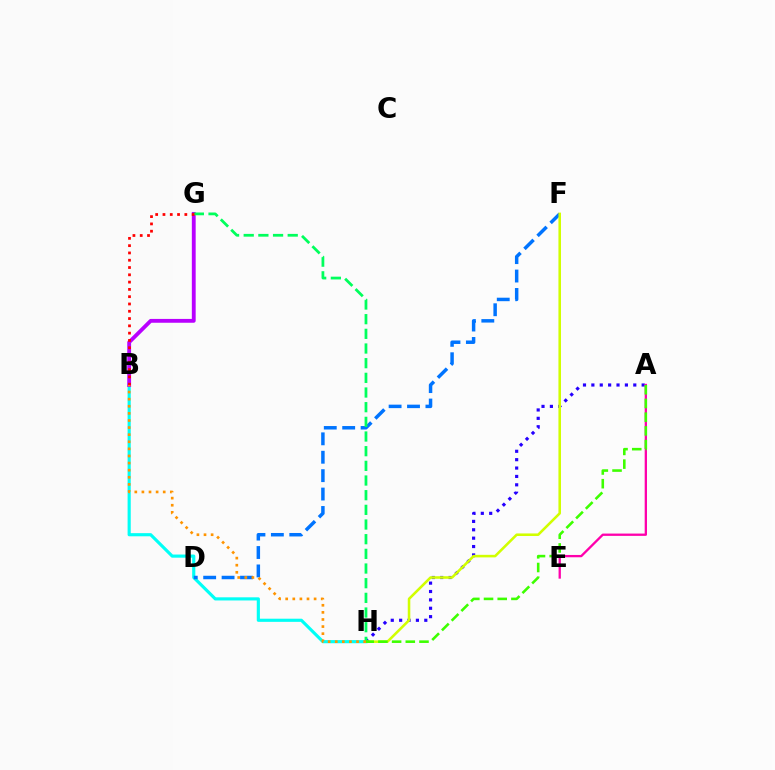{('A', 'H'): [{'color': '#2500ff', 'line_style': 'dotted', 'thickness': 2.28}, {'color': '#3dff00', 'line_style': 'dashed', 'thickness': 1.86}], ('B', 'H'): [{'color': '#00fff6', 'line_style': 'solid', 'thickness': 2.26}, {'color': '#ff9400', 'line_style': 'dotted', 'thickness': 1.93}], ('B', 'G'): [{'color': '#b900ff', 'line_style': 'solid', 'thickness': 2.76}, {'color': '#ff0000', 'line_style': 'dotted', 'thickness': 1.98}], ('D', 'F'): [{'color': '#0074ff', 'line_style': 'dashed', 'thickness': 2.5}], ('F', 'H'): [{'color': '#d1ff00', 'line_style': 'solid', 'thickness': 1.85}], ('G', 'H'): [{'color': '#00ff5c', 'line_style': 'dashed', 'thickness': 1.99}], ('A', 'E'): [{'color': '#ff00ac', 'line_style': 'solid', 'thickness': 1.66}]}